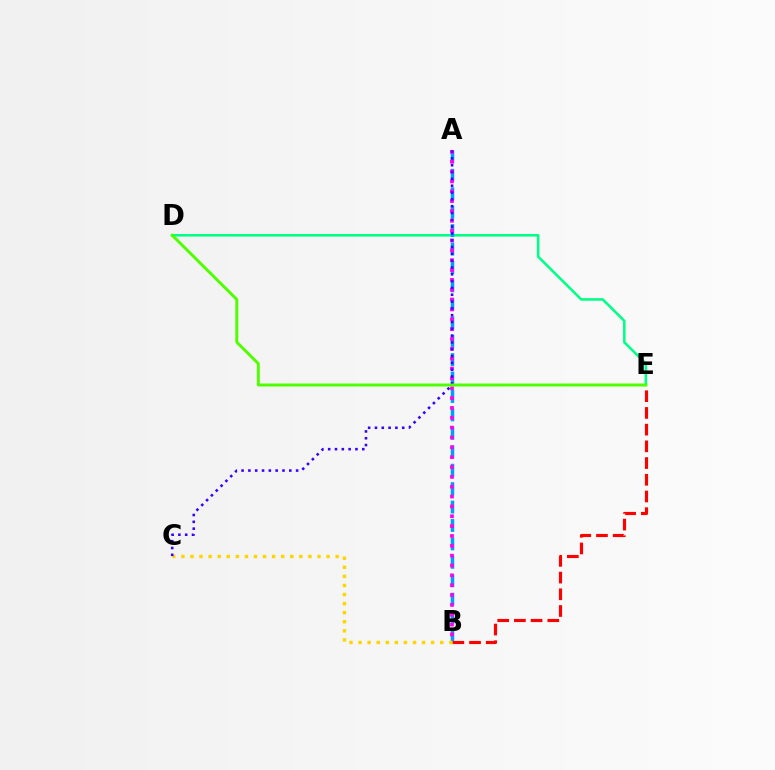{('D', 'E'): [{'color': '#00ff86', 'line_style': 'solid', 'thickness': 1.84}, {'color': '#4fff00', 'line_style': 'solid', 'thickness': 2.13}], ('A', 'B'): [{'color': '#009eff', 'line_style': 'dashed', 'thickness': 2.5}, {'color': '#ff00ed', 'line_style': 'dotted', 'thickness': 2.68}], ('B', 'E'): [{'color': '#ff0000', 'line_style': 'dashed', 'thickness': 2.27}], ('B', 'C'): [{'color': '#ffd500', 'line_style': 'dotted', 'thickness': 2.47}], ('A', 'C'): [{'color': '#3700ff', 'line_style': 'dotted', 'thickness': 1.85}]}